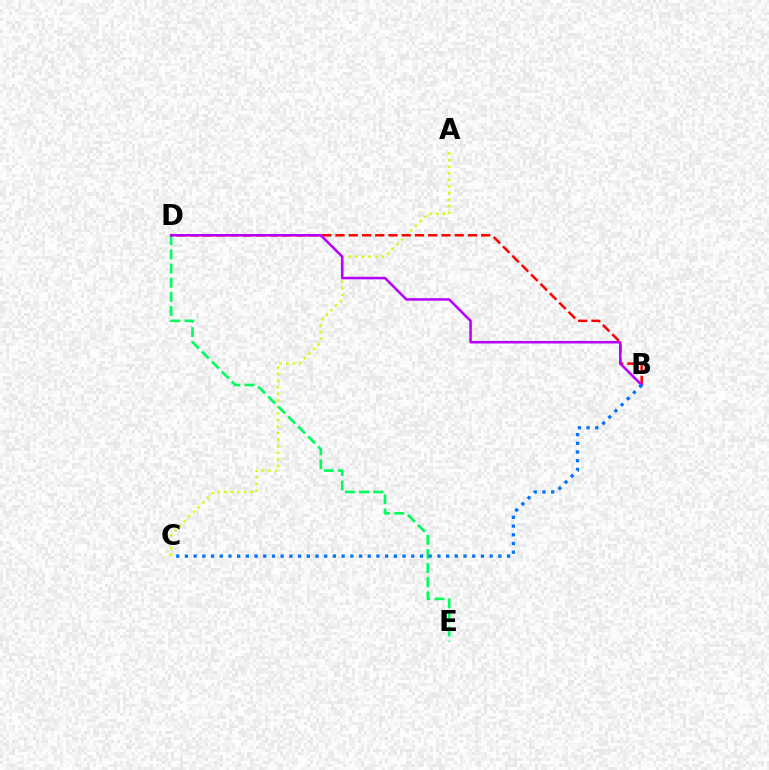{('A', 'C'): [{'color': '#d1ff00', 'line_style': 'dotted', 'thickness': 1.78}], ('D', 'E'): [{'color': '#00ff5c', 'line_style': 'dashed', 'thickness': 1.92}], ('B', 'D'): [{'color': '#ff0000', 'line_style': 'dashed', 'thickness': 1.8}, {'color': '#b900ff', 'line_style': 'solid', 'thickness': 1.83}], ('B', 'C'): [{'color': '#0074ff', 'line_style': 'dotted', 'thickness': 2.37}]}